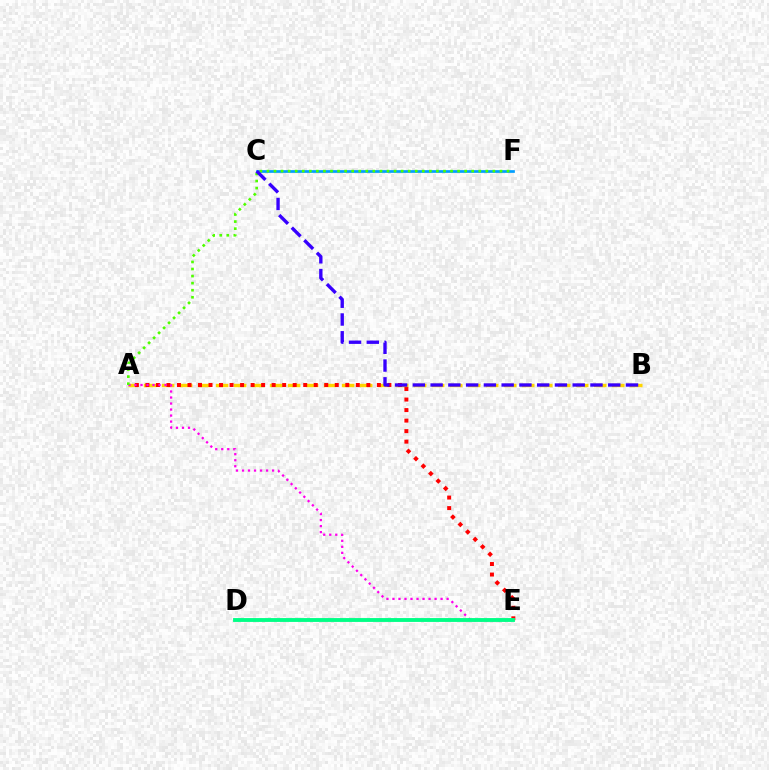{('A', 'B'): [{'color': '#ffd500', 'line_style': 'dashed', 'thickness': 2.45}], ('A', 'E'): [{'color': '#ff0000', 'line_style': 'dotted', 'thickness': 2.86}, {'color': '#ff00ed', 'line_style': 'dotted', 'thickness': 1.64}], ('C', 'F'): [{'color': '#009eff', 'line_style': 'solid', 'thickness': 1.95}], ('A', 'F'): [{'color': '#4fff00', 'line_style': 'dotted', 'thickness': 1.92}], ('D', 'E'): [{'color': '#00ff86', 'line_style': 'solid', 'thickness': 2.78}], ('B', 'C'): [{'color': '#3700ff', 'line_style': 'dashed', 'thickness': 2.41}]}